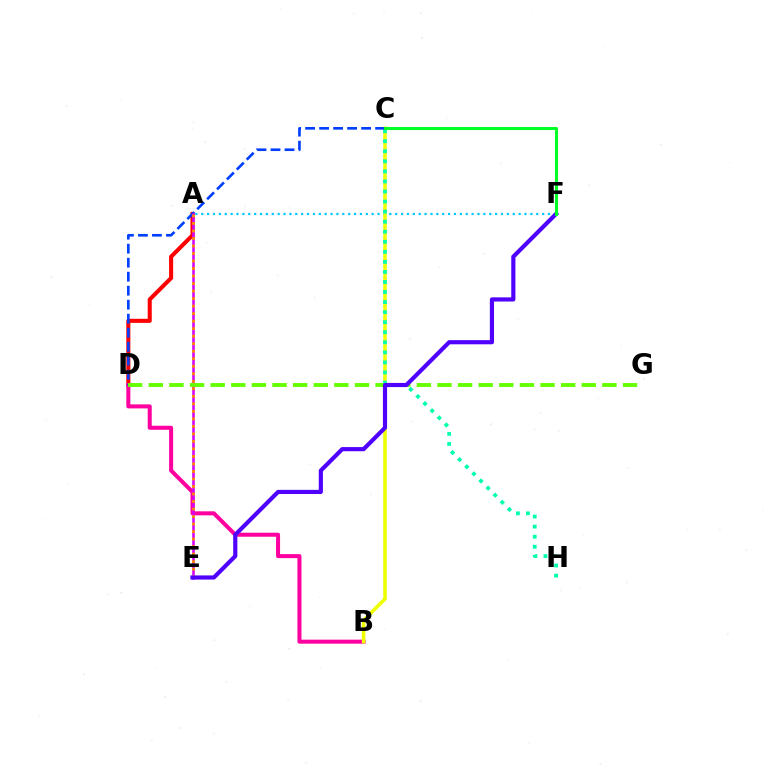{('A', 'D'): [{'color': '#ff0000', 'line_style': 'solid', 'thickness': 2.92}], ('A', 'F'): [{'color': '#00c7ff', 'line_style': 'dotted', 'thickness': 1.6}], ('B', 'D'): [{'color': '#ff00a0', 'line_style': 'solid', 'thickness': 2.9}], ('B', 'C'): [{'color': '#eeff00', 'line_style': 'solid', 'thickness': 2.55}], ('C', 'H'): [{'color': '#00ffaf', 'line_style': 'dotted', 'thickness': 2.73}], ('C', 'D'): [{'color': '#003fff', 'line_style': 'dashed', 'thickness': 1.9}], ('A', 'E'): [{'color': '#d600ff', 'line_style': 'solid', 'thickness': 1.85}, {'color': '#ff8800', 'line_style': 'dotted', 'thickness': 2.04}], ('D', 'G'): [{'color': '#66ff00', 'line_style': 'dashed', 'thickness': 2.8}], ('E', 'F'): [{'color': '#4f00ff', 'line_style': 'solid', 'thickness': 2.99}], ('C', 'F'): [{'color': '#00ff27', 'line_style': 'solid', 'thickness': 2.2}]}